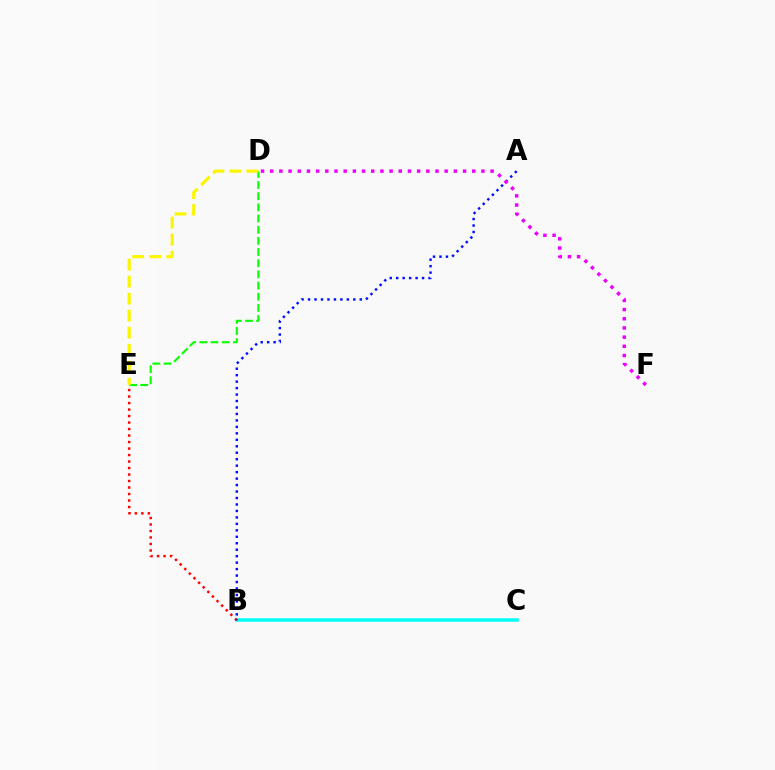{('B', 'C'): [{'color': '#00fff6', 'line_style': 'solid', 'thickness': 2.53}], ('D', 'E'): [{'color': '#08ff00', 'line_style': 'dashed', 'thickness': 1.52}, {'color': '#fcf500', 'line_style': 'dashed', 'thickness': 2.31}], ('B', 'E'): [{'color': '#ff0000', 'line_style': 'dotted', 'thickness': 1.77}], ('A', 'B'): [{'color': '#0010ff', 'line_style': 'dotted', 'thickness': 1.76}], ('D', 'F'): [{'color': '#ee00ff', 'line_style': 'dotted', 'thickness': 2.5}]}